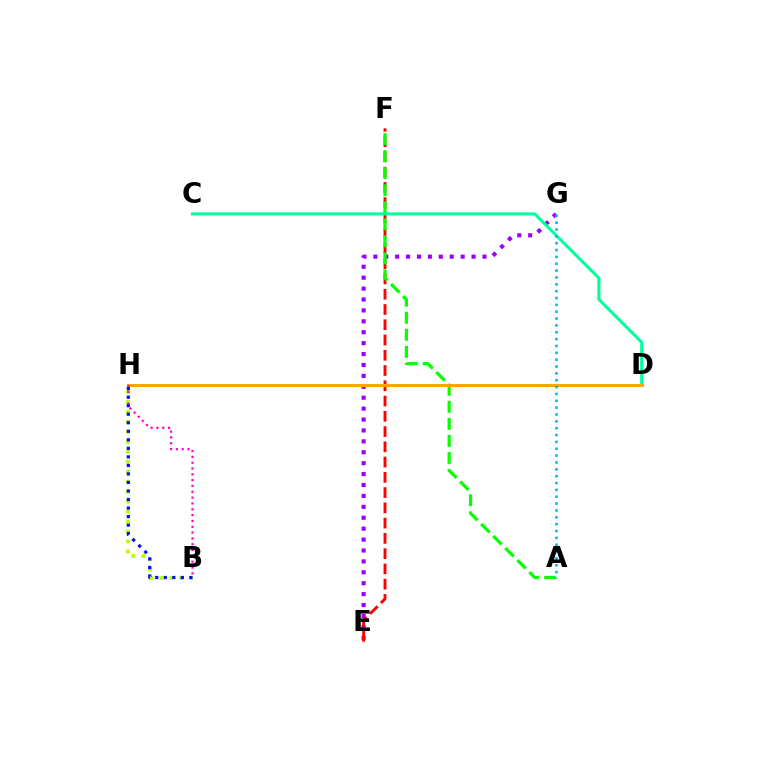{('E', 'G'): [{'color': '#9b00ff', 'line_style': 'dotted', 'thickness': 2.96}], ('B', 'H'): [{'color': '#b3ff00', 'line_style': 'dotted', 'thickness': 2.71}, {'color': '#ff00bd', 'line_style': 'dotted', 'thickness': 1.58}, {'color': '#0010ff', 'line_style': 'dotted', 'thickness': 2.32}], ('E', 'F'): [{'color': '#ff0000', 'line_style': 'dashed', 'thickness': 2.07}], ('A', 'F'): [{'color': '#08ff00', 'line_style': 'dashed', 'thickness': 2.32}], ('C', 'D'): [{'color': '#00ff9d', 'line_style': 'solid', 'thickness': 2.2}], ('D', 'H'): [{'color': '#ffa500', 'line_style': 'solid', 'thickness': 2.13}], ('A', 'G'): [{'color': '#00b5ff', 'line_style': 'dotted', 'thickness': 1.86}]}